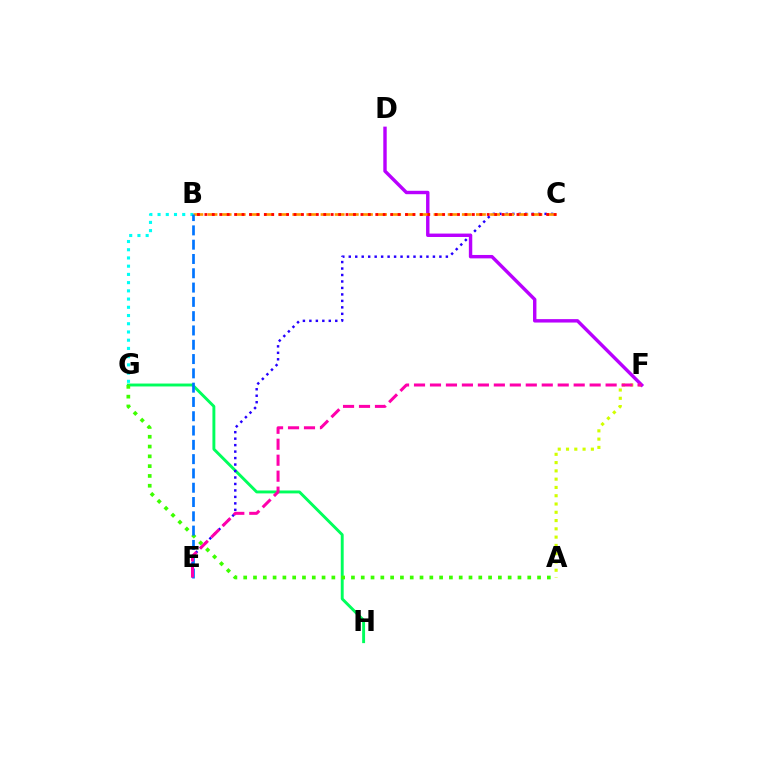{('G', 'H'): [{'color': '#00ff5c', 'line_style': 'solid', 'thickness': 2.1}], ('C', 'E'): [{'color': '#2500ff', 'line_style': 'dotted', 'thickness': 1.76}], ('B', 'G'): [{'color': '#00fff6', 'line_style': 'dotted', 'thickness': 2.23}], ('A', 'G'): [{'color': '#3dff00', 'line_style': 'dotted', 'thickness': 2.66}], ('A', 'F'): [{'color': '#d1ff00', 'line_style': 'dotted', 'thickness': 2.25}], ('D', 'F'): [{'color': '#b900ff', 'line_style': 'solid', 'thickness': 2.46}], ('B', 'C'): [{'color': '#ff9400', 'line_style': 'dashed', 'thickness': 1.92}, {'color': '#ff0000', 'line_style': 'dotted', 'thickness': 2.02}], ('B', 'E'): [{'color': '#0074ff', 'line_style': 'dashed', 'thickness': 1.94}], ('E', 'F'): [{'color': '#ff00ac', 'line_style': 'dashed', 'thickness': 2.17}]}